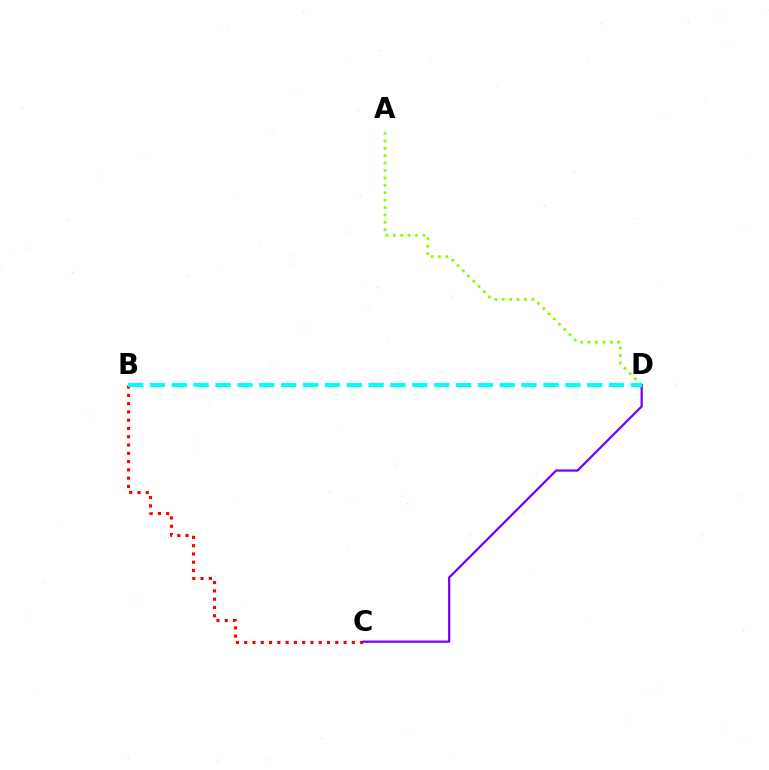{('B', 'C'): [{'color': '#ff0000', 'line_style': 'dotted', 'thickness': 2.25}], ('A', 'D'): [{'color': '#84ff00', 'line_style': 'dotted', 'thickness': 2.01}], ('C', 'D'): [{'color': '#7200ff', 'line_style': 'solid', 'thickness': 1.61}], ('B', 'D'): [{'color': '#00fff6', 'line_style': 'dashed', 'thickness': 2.97}]}